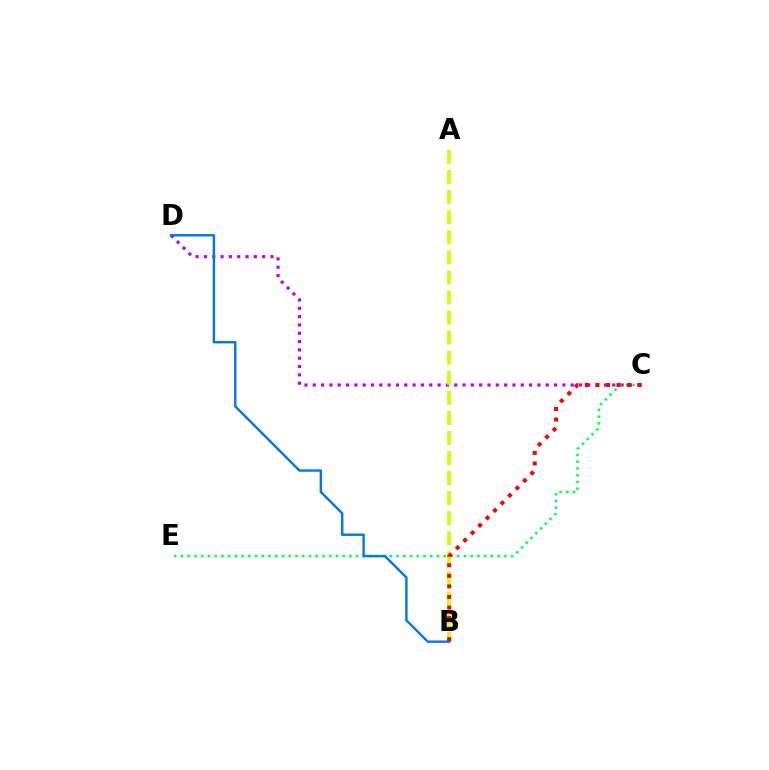{('C', 'D'): [{'color': '#b900ff', 'line_style': 'dotted', 'thickness': 2.26}], ('A', 'B'): [{'color': '#d1ff00', 'line_style': 'dashed', 'thickness': 2.73}], ('C', 'E'): [{'color': '#00ff5c', 'line_style': 'dotted', 'thickness': 1.83}], ('B', 'D'): [{'color': '#0074ff', 'line_style': 'solid', 'thickness': 1.73}], ('B', 'C'): [{'color': '#ff0000', 'line_style': 'dotted', 'thickness': 2.87}]}